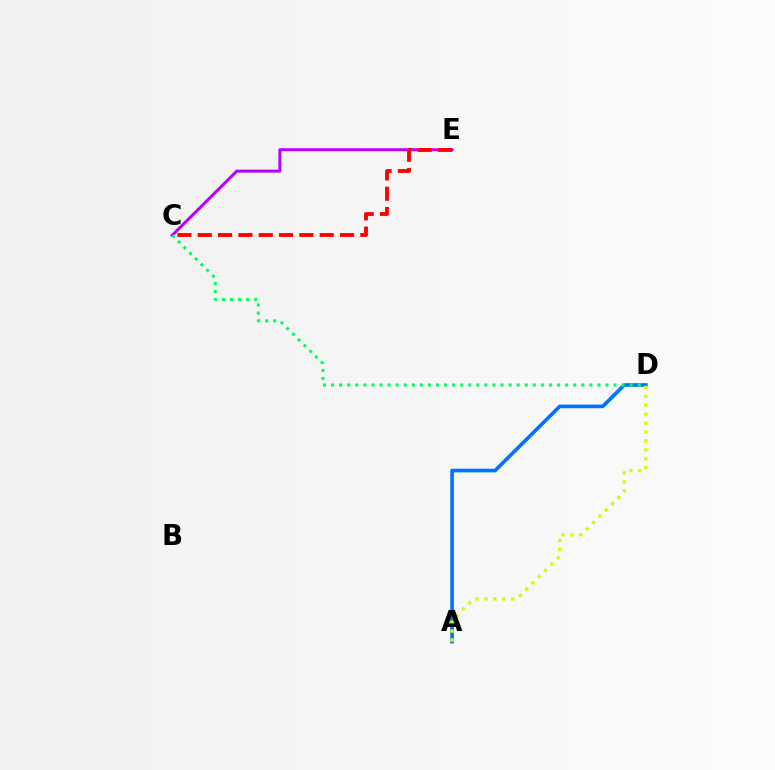{('A', 'D'): [{'color': '#0074ff', 'line_style': 'solid', 'thickness': 2.64}, {'color': '#d1ff00', 'line_style': 'dotted', 'thickness': 2.42}], ('C', 'E'): [{'color': '#b900ff', 'line_style': 'solid', 'thickness': 2.16}, {'color': '#ff0000', 'line_style': 'dashed', 'thickness': 2.76}], ('C', 'D'): [{'color': '#00ff5c', 'line_style': 'dotted', 'thickness': 2.19}]}